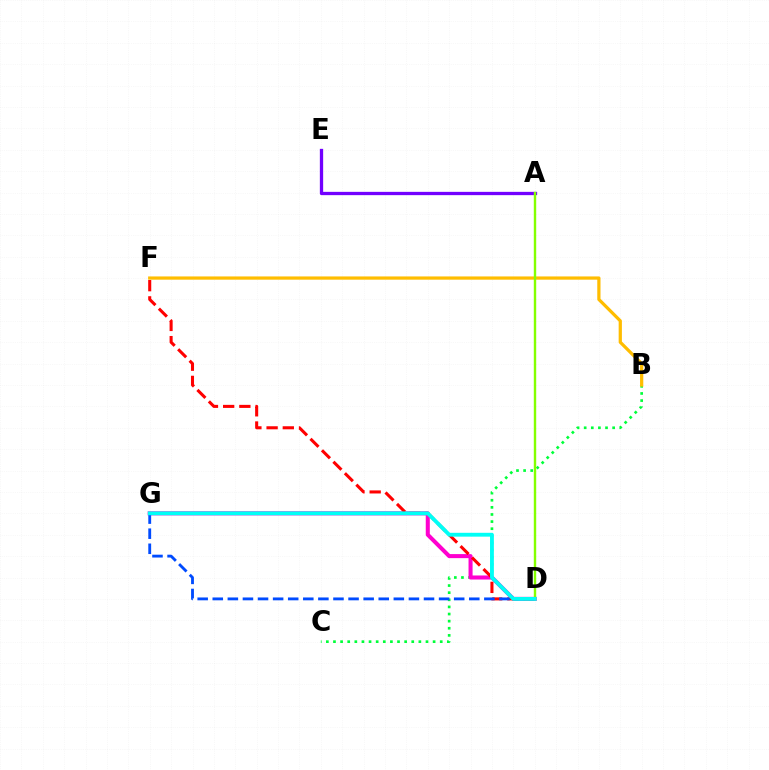{('B', 'C'): [{'color': '#00ff39', 'line_style': 'dotted', 'thickness': 1.93}], ('A', 'E'): [{'color': '#7200ff', 'line_style': 'solid', 'thickness': 2.37}], ('D', 'G'): [{'color': '#ff00cf', 'line_style': 'solid', 'thickness': 2.91}, {'color': '#004bff', 'line_style': 'dashed', 'thickness': 2.05}, {'color': '#00fff6', 'line_style': 'solid', 'thickness': 2.77}], ('D', 'F'): [{'color': '#ff0000', 'line_style': 'dashed', 'thickness': 2.2}], ('B', 'F'): [{'color': '#ffbd00', 'line_style': 'solid', 'thickness': 2.33}], ('A', 'D'): [{'color': '#84ff00', 'line_style': 'solid', 'thickness': 1.73}]}